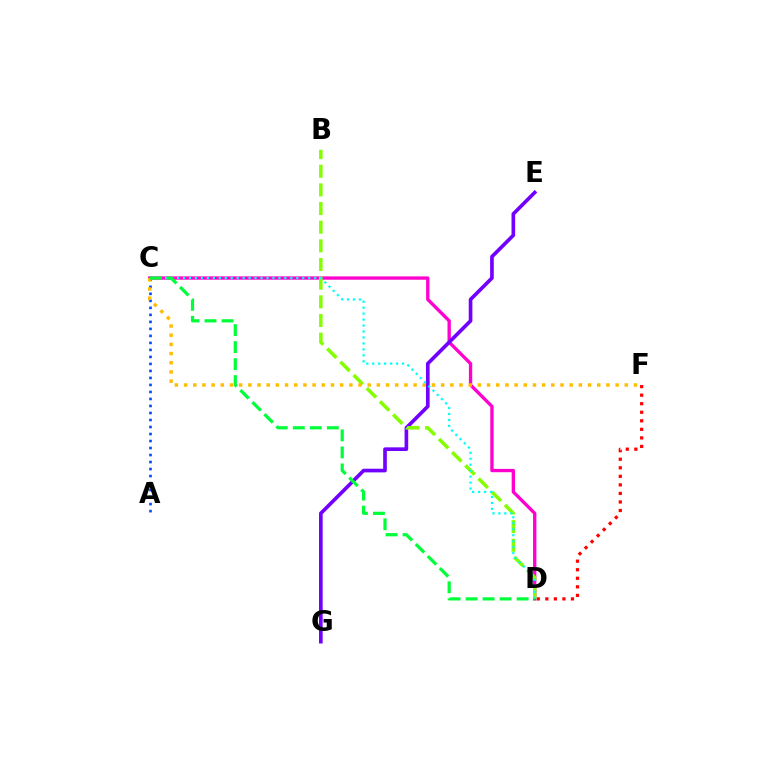{('D', 'F'): [{'color': '#ff0000', 'line_style': 'dotted', 'thickness': 2.32}], ('C', 'D'): [{'color': '#ff00cf', 'line_style': 'solid', 'thickness': 2.4}, {'color': '#00fff6', 'line_style': 'dotted', 'thickness': 1.62}, {'color': '#00ff39', 'line_style': 'dashed', 'thickness': 2.31}], ('E', 'G'): [{'color': '#7200ff', 'line_style': 'solid', 'thickness': 2.63}], ('B', 'D'): [{'color': '#84ff00', 'line_style': 'dashed', 'thickness': 2.53}], ('A', 'C'): [{'color': '#004bff', 'line_style': 'dotted', 'thickness': 1.9}], ('C', 'F'): [{'color': '#ffbd00', 'line_style': 'dotted', 'thickness': 2.49}]}